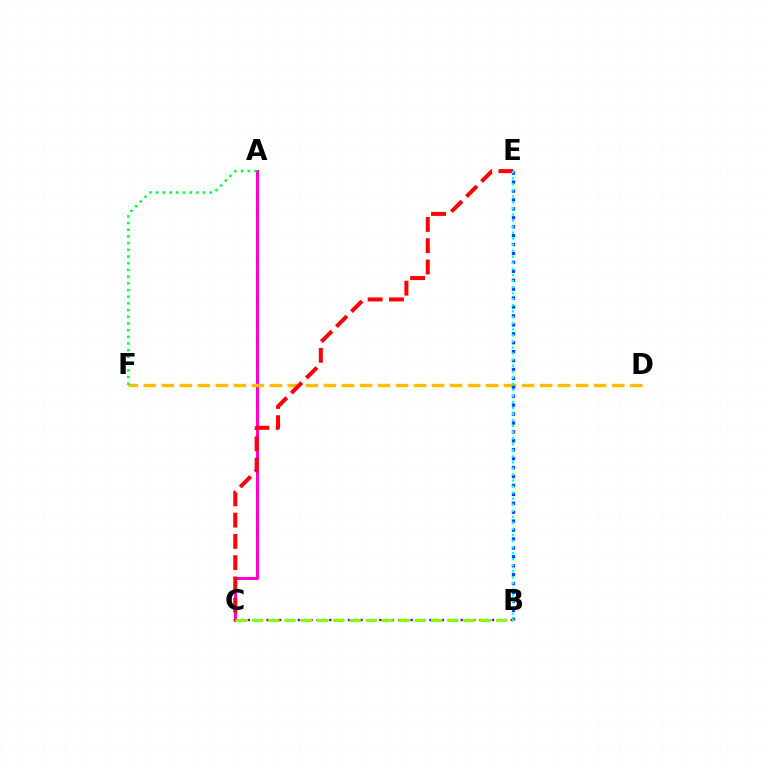{('A', 'C'): [{'color': '#ff00cf', 'line_style': 'solid', 'thickness': 2.15}], ('D', 'F'): [{'color': '#ffbd00', 'line_style': 'dashed', 'thickness': 2.45}], ('C', 'E'): [{'color': '#ff0000', 'line_style': 'dashed', 'thickness': 2.89}], ('B', 'C'): [{'color': '#7200ff', 'line_style': 'dotted', 'thickness': 1.7}, {'color': '#84ff00', 'line_style': 'dashed', 'thickness': 2.21}], ('A', 'F'): [{'color': '#00ff39', 'line_style': 'dotted', 'thickness': 1.82}], ('B', 'E'): [{'color': '#004bff', 'line_style': 'dotted', 'thickness': 2.42}, {'color': '#00fff6', 'line_style': 'dotted', 'thickness': 1.64}]}